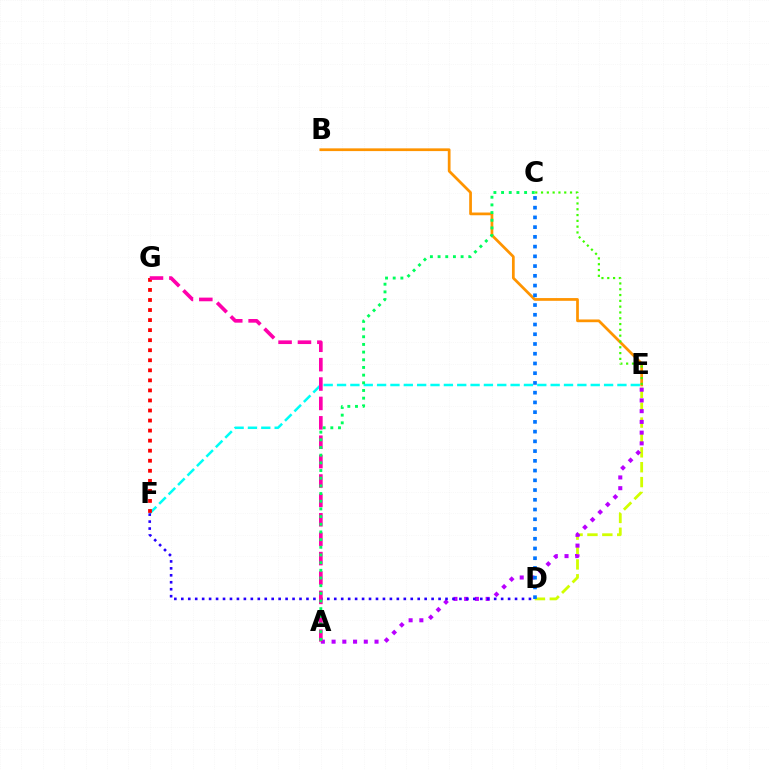{('D', 'E'): [{'color': '#d1ff00', 'line_style': 'dashed', 'thickness': 2.02}], ('E', 'F'): [{'color': '#00fff6', 'line_style': 'dashed', 'thickness': 1.81}], ('B', 'E'): [{'color': '#ff9400', 'line_style': 'solid', 'thickness': 1.97}], ('F', 'G'): [{'color': '#ff0000', 'line_style': 'dotted', 'thickness': 2.73}], ('A', 'E'): [{'color': '#b900ff', 'line_style': 'dotted', 'thickness': 2.92}], ('C', 'E'): [{'color': '#3dff00', 'line_style': 'dotted', 'thickness': 1.58}], ('D', 'F'): [{'color': '#2500ff', 'line_style': 'dotted', 'thickness': 1.89}], ('A', 'G'): [{'color': '#ff00ac', 'line_style': 'dashed', 'thickness': 2.63}], ('C', 'D'): [{'color': '#0074ff', 'line_style': 'dotted', 'thickness': 2.65}], ('A', 'C'): [{'color': '#00ff5c', 'line_style': 'dotted', 'thickness': 2.09}]}